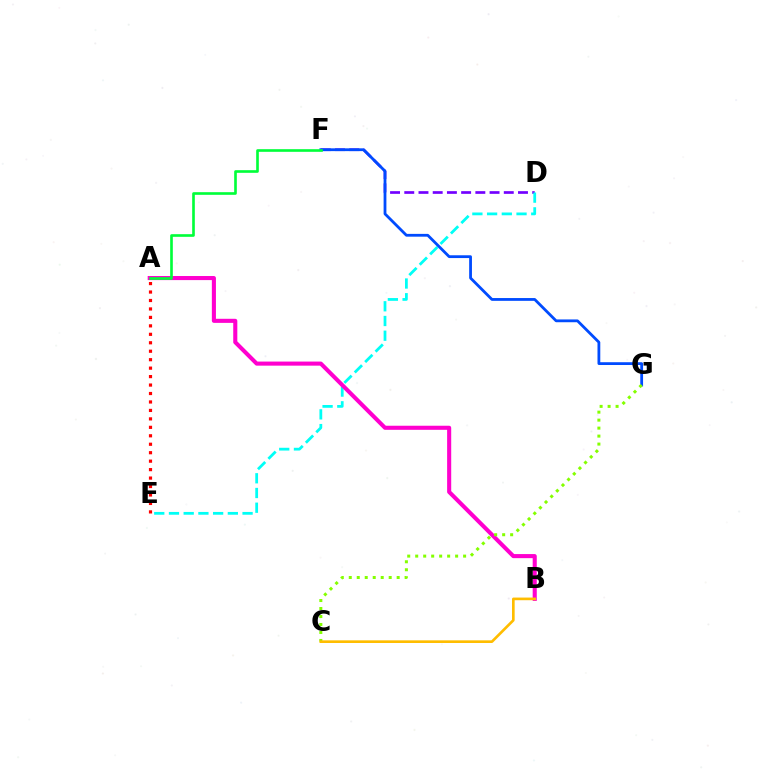{('A', 'E'): [{'color': '#ff0000', 'line_style': 'dotted', 'thickness': 2.3}], ('D', 'F'): [{'color': '#7200ff', 'line_style': 'dashed', 'thickness': 1.93}], ('D', 'E'): [{'color': '#00fff6', 'line_style': 'dashed', 'thickness': 2.0}], ('F', 'G'): [{'color': '#004bff', 'line_style': 'solid', 'thickness': 2.01}], ('A', 'B'): [{'color': '#ff00cf', 'line_style': 'solid', 'thickness': 2.94}], ('C', 'G'): [{'color': '#84ff00', 'line_style': 'dotted', 'thickness': 2.17}], ('A', 'F'): [{'color': '#00ff39', 'line_style': 'solid', 'thickness': 1.9}], ('B', 'C'): [{'color': '#ffbd00', 'line_style': 'solid', 'thickness': 1.91}]}